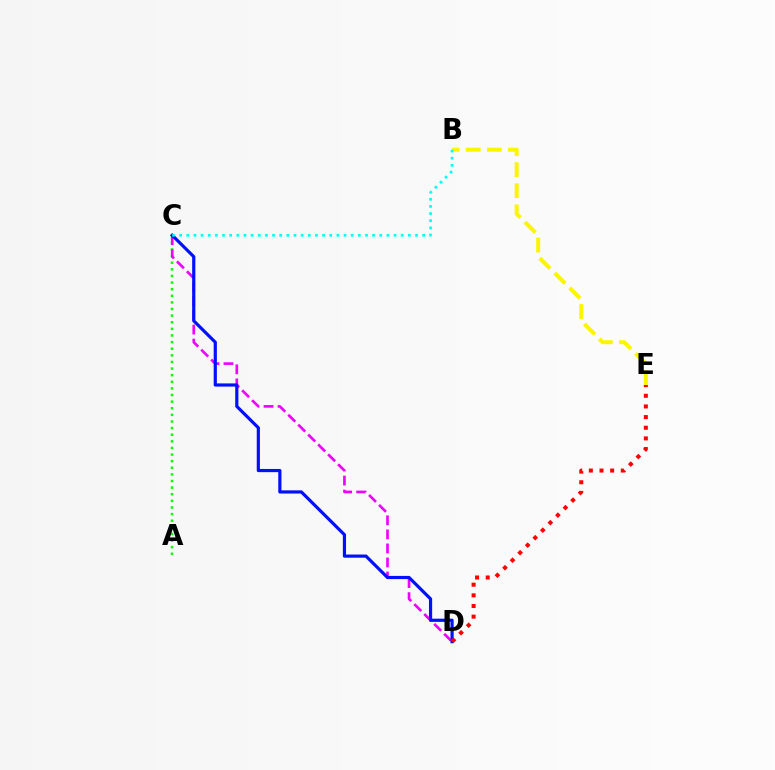{('A', 'C'): [{'color': '#08ff00', 'line_style': 'dotted', 'thickness': 1.8}], ('B', 'E'): [{'color': '#fcf500', 'line_style': 'dashed', 'thickness': 2.87}], ('C', 'D'): [{'color': '#ee00ff', 'line_style': 'dashed', 'thickness': 1.91}, {'color': '#0010ff', 'line_style': 'solid', 'thickness': 2.29}], ('B', 'C'): [{'color': '#00fff6', 'line_style': 'dotted', 'thickness': 1.94}], ('D', 'E'): [{'color': '#ff0000', 'line_style': 'dotted', 'thickness': 2.89}]}